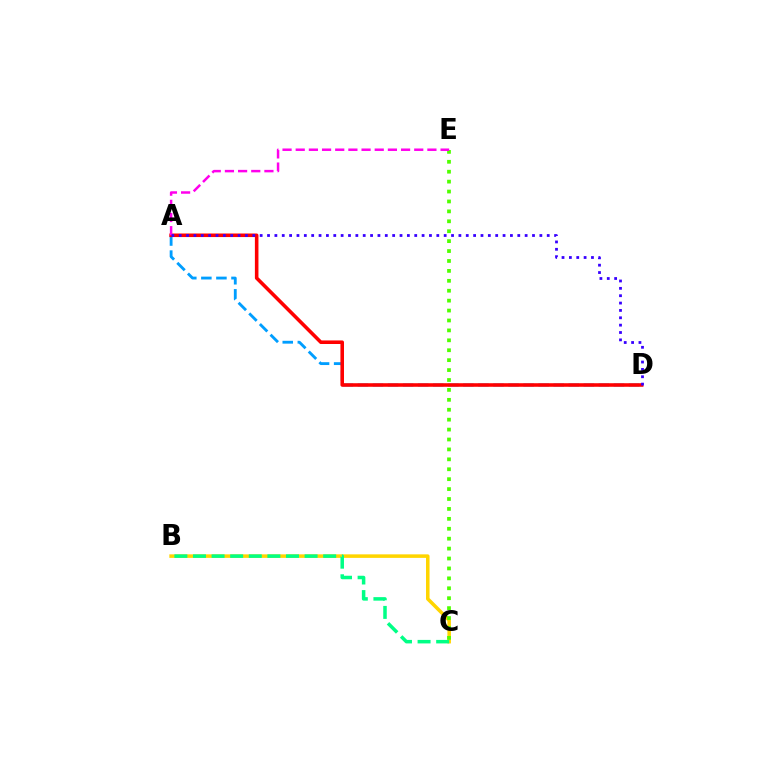{('A', 'D'): [{'color': '#009eff', 'line_style': 'dashed', 'thickness': 2.05}, {'color': '#ff0000', 'line_style': 'solid', 'thickness': 2.57}, {'color': '#3700ff', 'line_style': 'dotted', 'thickness': 2.0}], ('B', 'C'): [{'color': '#ffd500', 'line_style': 'solid', 'thickness': 2.54}, {'color': '#00ff86', 'line_style': 'dashed', 'thickness': 2.53}], ('C', 'E'): [{'color': '#4fff00', 'line_style': 'dotted', 'thickness': 2.69}], ('A', 'E'): [{'color': '#ff00ed', 'line_style': 'dashed', 'thickness': 1.79}]}